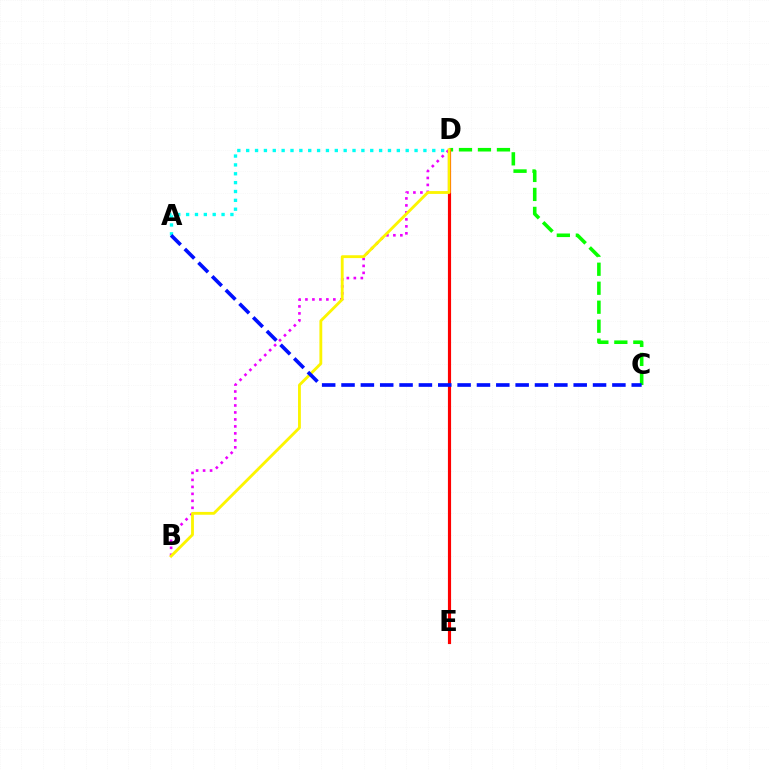{('A', 'D'): [{'color': '#00fff6', 'line_style': 'dotted', 'thickness': 2.41}], ('B', 'D'): [{'color': '#ee00ff', 'line_style': 'dotted', 'thickness': 1.9}, {'color': '#fcf500', 'line_style': 'solid', 'thickness': 2.04}], ('C', 'D'): [{'color': '#08ff00', 'line_style': 'dashed', 'thickness': 2.58}], ('D', 'E'): [{'color': '#ff0000', 'line_style': 'solid', 'thickness': 2.27}], ('A', 'C'): [{'color': '#0010ff', 'line_style': 'dashed', 'thickness': 2.63}]}